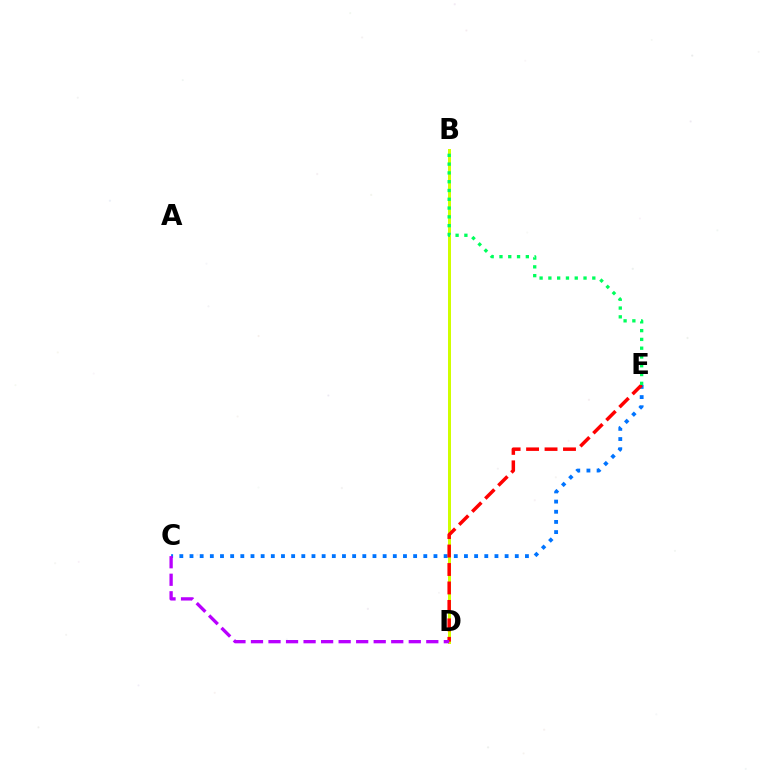{('B', 'D'): [{'color': '#d1ff00', 'line_style': 'solid', 'thickness': 2.16}], ('C', 'E'): [{'color': '#0074ff', 'line_style': 'dotted', 'thickness': 2.76}], ('D', 'E'): [{'color': '#ff0000', 'line_style': 'dashed', 'thickness': 2.51}], ('C', 'D'): [{'color': '#b900ff', 'line_style': 'dashed', 'thickness': 2.38}], ('B', 'E'): [{'color': '#00ff5c', 'line_style': 'dotted', 'thickness': 2.39}]}